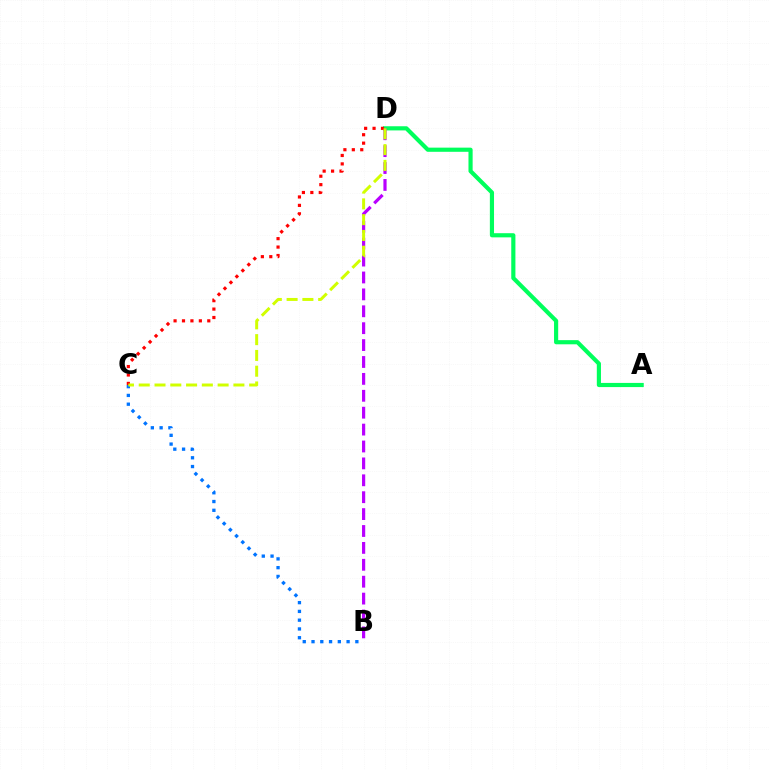{('A', 'D'): [{'color': '#00ff5c', 'line_style': 'solid', 'thickness': 3.0}], ('B', 'C'): [{'color': '#0074ff', 'line_style': 'dotted', 'thickness': 2.38}], ('B', 'D'): [{'color': '#b900ff', 'line_style': 'dashed', 'thickness': 2.3}], ('C', 'D'): [{'color': '#ff0000', 'line_style': 'dotted', 'thickness': 2.29}, {'color': '#d1ff00', 'line_style': 'dashed', 'thickness': 2.14}]}